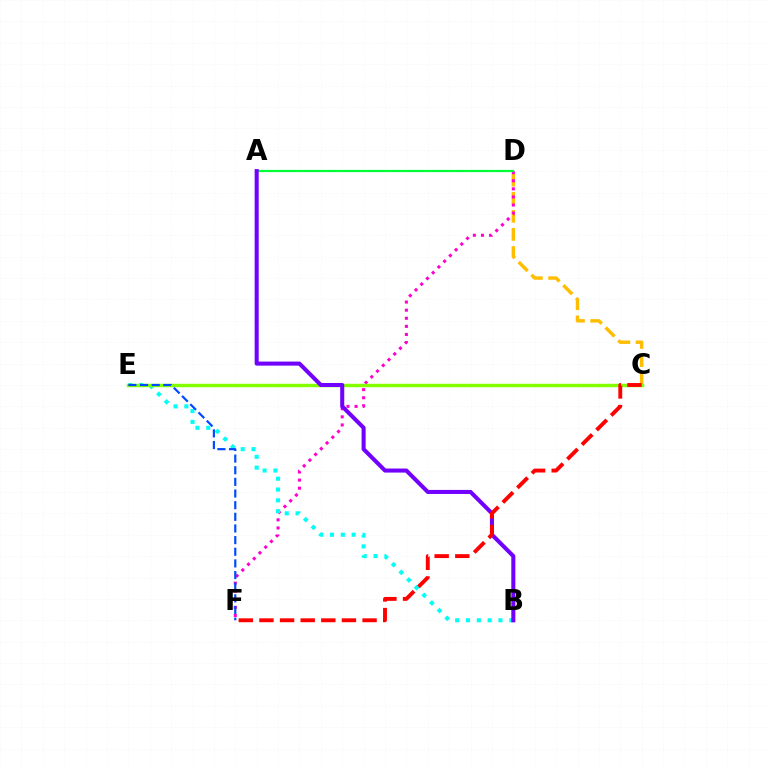{('C', 'D'): [{'color': '#ffbd00', 'line_style': 'dashed', 'thickness': 2.46}], ('D', 'F'): [{'color': '#ff00cf', 'line_style': 'dotted', 'thickness': 2.2}], ('B', 'E'): [{'color': '#00fff6', 'line_style': 'dotted', 'thickness': 2.94}], ('A', 'D'): [{'color': '#00ff39', 'line_style': 'solid', 'thickness': 1.62}], ('C', 'E'): [{'color': '#84ff00', 'line_style': 'solid', 'thickness': 2.47}], ('A', 'B'): [{'color': '#7200ff', 'line_style': 'solid', 'thickness': 2.92}], ('E', 'F'): [{'color': '#004bff', 'line_style': 'dashed', 'thickness': 1.58}], ('C', 'F'): [{'color': '#ff0000', 'line_style': 'dashed', 'thickness': 2.8}]}